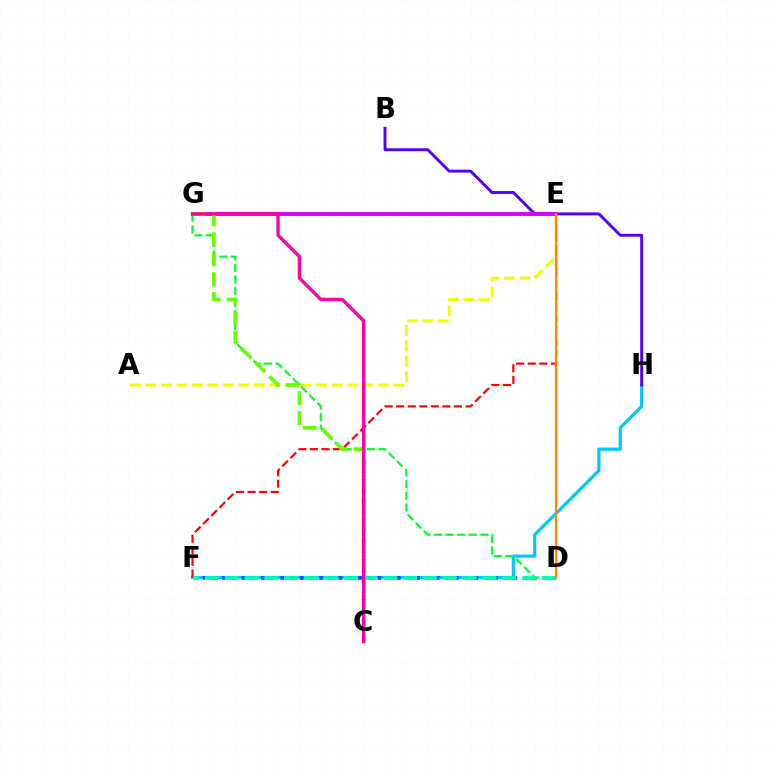{('F', 'H'): [{'color': '#00c7ff', 'line_style': 'solid', 'thickness': 2.28}], ('B', 'H'): [{'color': '#4f00ff', 'line_style': 'solid', 'thickness': 2.09}], ('E', 'F'): [{'color': '#ff0000', 'line_style': 'dashed', 'thickness': 1.57}], ('D', 'F'): [{'color': '#003fff', 'line_style': 'dotted', 'thickness': 2.64}, {'color': '#00ffaf', 'line_style': 'dashed', 'thickness': 2.7}], ('A', 'E'): [{'color': '#eeff00', 'line_style': 'dashed', 'thickness': 2.11}], ('E', 'G'): [{'color': '#d600ff', 'line_style': 'solid', 'thickness': 2.81}], ('D', 'G'): [{'color': '#00ff27', 'line_style': 'dashed', 'thickness': 1.58}], ('C', 'G'): [{'color': '#66ff00', 'line_style': 'dashed', 'thickness': 2.71}, {'color': '#ff00a0', 'line_style': 'solid', 'thickness': 2.39}], ('D', 'E'): [{'color': '#ff8800', 'line_style': 'solid', 'thickness': 1.54}]}